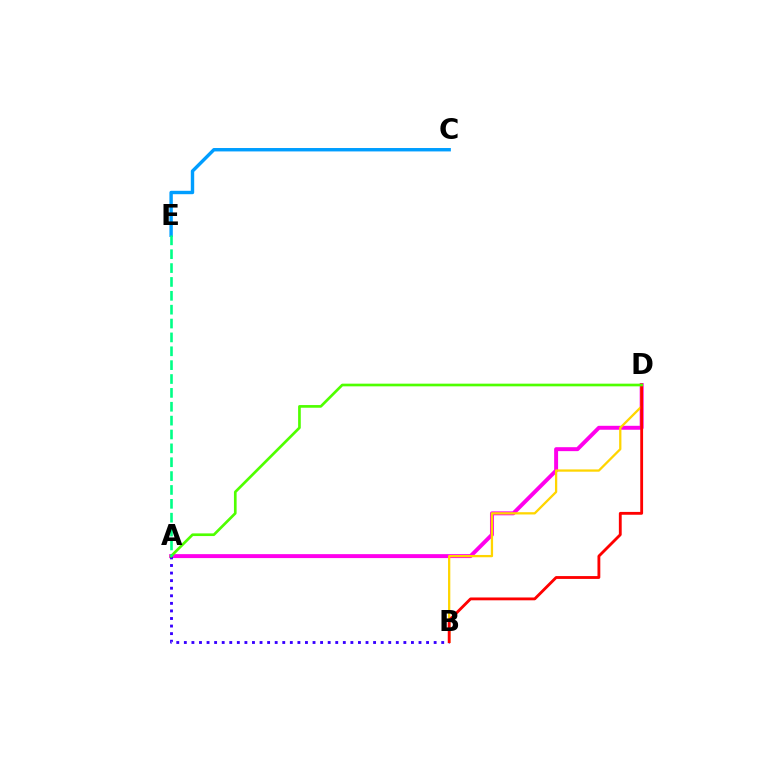{('A', 'D'): [{'color': '#ff00ed', 'line_style': 'solid', 'thickness': 2.84}, {'color': '#4fff00', 'line_style': 'solid', 'thickness': 1.92}], ('A', 'B'): [{'color': '#3700ff', 'line_style': 'dotted', 'thickness': 2.06}], ('B', 'D'): [{'color': '#ffd500', 'line_style': 'solid', 'thickness': 1.64}, {'color': '#ff0000', 'line_style': 'solid', 'thickness': 2.04}], ('C', 'E'): [{'color': '#009eff', 'line_style': 'solid', 'thickness': 2.45}], ('A', 'E'): [{'color': '#00ff86', 'line_style': 'dashed', 'thickness': 1.88}]}